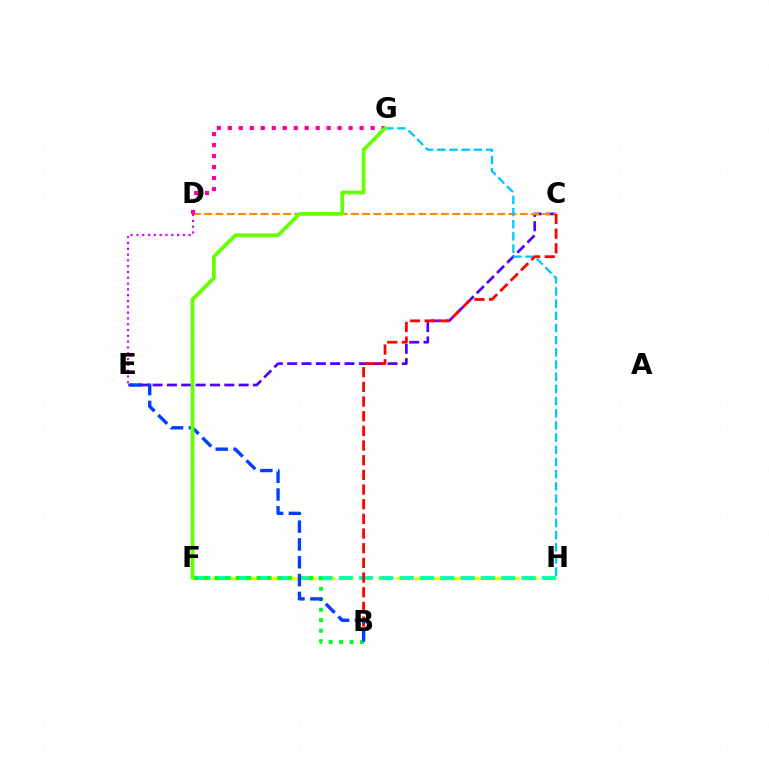{('F', 'H'): [{'color': '#eeff00', 'line_style': 'dashed', 'thickness': 2.5}, {'color': '#00ffaf', 'line_style': 'dashed', 'thickness': 2.76}], ('C', 'E'): [{'color': '#4f00ff', 'line_style': 'dashed', 'thickness': 1.95}], ('C', 'D'): [{'color': '#ff8800', 'line_style': 'dashed', 'thickness': 1.53}], ('G', 'H'): [{'color': '#00c7ff', 'line_style': 'dashed', 'thickness': 1.66}], ('B', 'F'): [{'color': '#00ff27', 'line_style': 'dotted', 'thickness': 2.84}], ('B', 'C'): [{'color': '#ff0000', 'line_style': 'dashed', 'thickness': 1.99}], ('D', 'G'): [{'color': '#ff00a0', 'line_style': 'dotted', 'thickness': 2.98}], ('D', 'E'): [{'color': '#d600ff', 'line_style': 'dotted', 'thickness': 1.58}], ('B', 'E'): [{'color': '#003fff', 'line_style': 'dashed', 'thickness': 2.42}], ('F', 'G'): [{'color': '#66ff00', 'line_style': 'solid', 'thickness': 2.71}]}